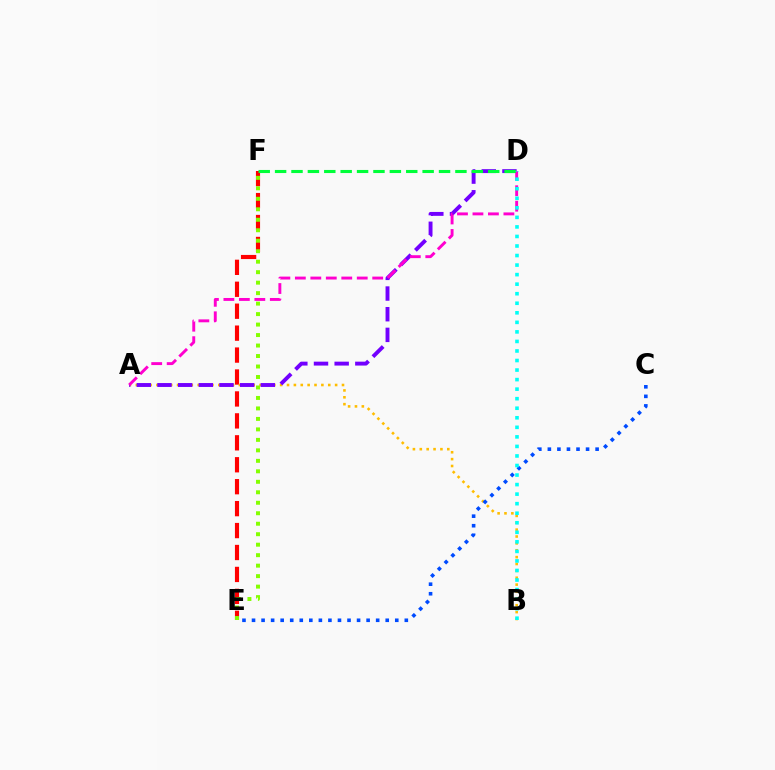{('E', 'F'): [{'color': '#ff0000', 'line_style': 'dashed', 'thickness': 2.98}, {'color': '#84ff00', 'line_style': 'dotted', 'thickness': 2.85}], ('A', 'B'): [{'color': '#ffbd00', 'line_style': 'dotted', 'thickness': 1.87}], ('C', 'E'): [{'color': '#004bff', 'line_style': 'dotted', 'thickness': 2.59}], ('A', 'D'): [{'color': '#7200ff', 'line_style': 'dashed', 'thickness': 2.81}, {'color': '#ff00cf', 'line_style': 'dashed', 'thickness': 2.1}], ('D', 'F'): [{'color': '#00ff39', 'line_style': 'dashed', 'thickness': 2.23}], ('B', 'D'): [{'color': '#00fff6', 'line_style': 'dotted', 'thickness': 2.59}]}